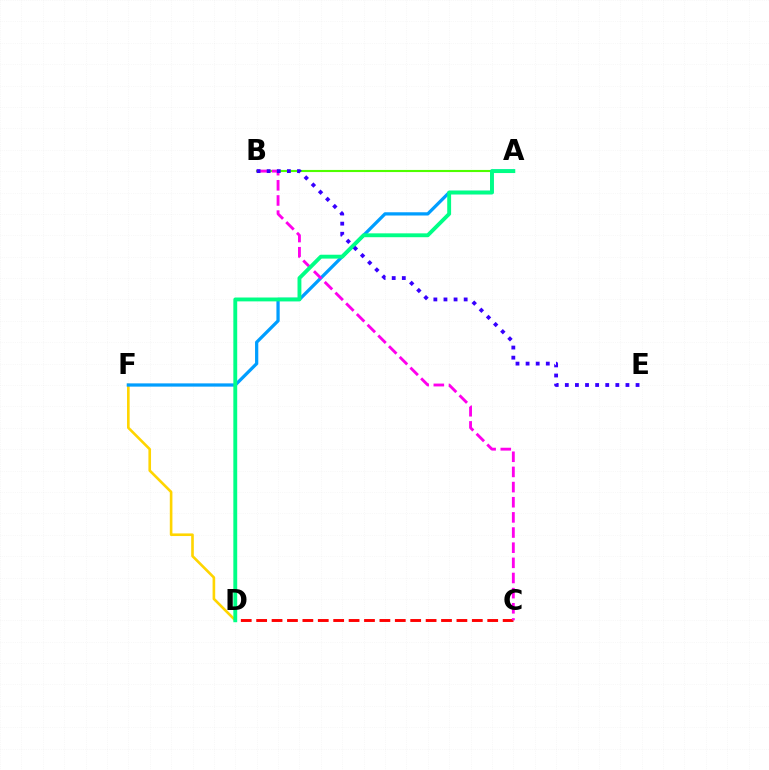{('A', 'B'): [{'color': '#4fff00', 'line_style': 'solid', 'thickness': 1.53}], ('D', 'F'): [{'color': '#ffd500', 'line_style': 'solid', 'thickness': 1.89}], ('A', 'F'): [{'color': '#009eff', 'line_style': 'solid', 'thickness': 2.34}], ('C', 'D'): [{'color': '#ff0000', 'line_style': 'dashed', 'thickness': 2.09}], ('B', 'C'): [{'color': '#ff00ed', 'line_style': 'dashed', 'thickness': 2.06}], ('A', 'D'): [{'color': '#00ff86', 'line_style': 'solid', 'thickness': 2.79}], ('B', 'E'): [{'color': '#3700ff', 'line_style': 'dotted', 'thickness': 2.74}]}